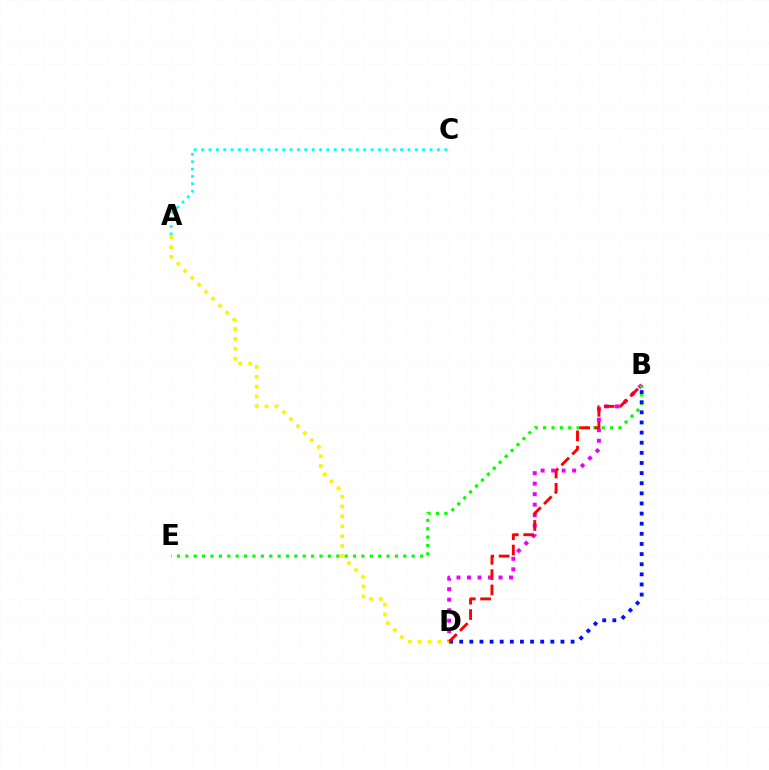{('B', 'D'): [{'color': '#ee00ff', 'line_style': 'dotted', 'thickness': 2.85}, {'color': '#0010ff', 'line_style': 'dotted', 'thickness': 2.75}, {'color': '#ff0000', 'line_style': 'dashed', 'thickness': 2.08}], ('A', 'C'): [{'color': '#00fff6', 'line_style': 'dotted', 'thickness': 2.0}], ('B', 'E'): [{'color': '#08ff00', 'line_style': 'dotted', 'thickness': 2.28}], ('A', 'D'): [{'color': '#fcf500', 'line_style': 'dotted', 'thickness': 2.68}]}